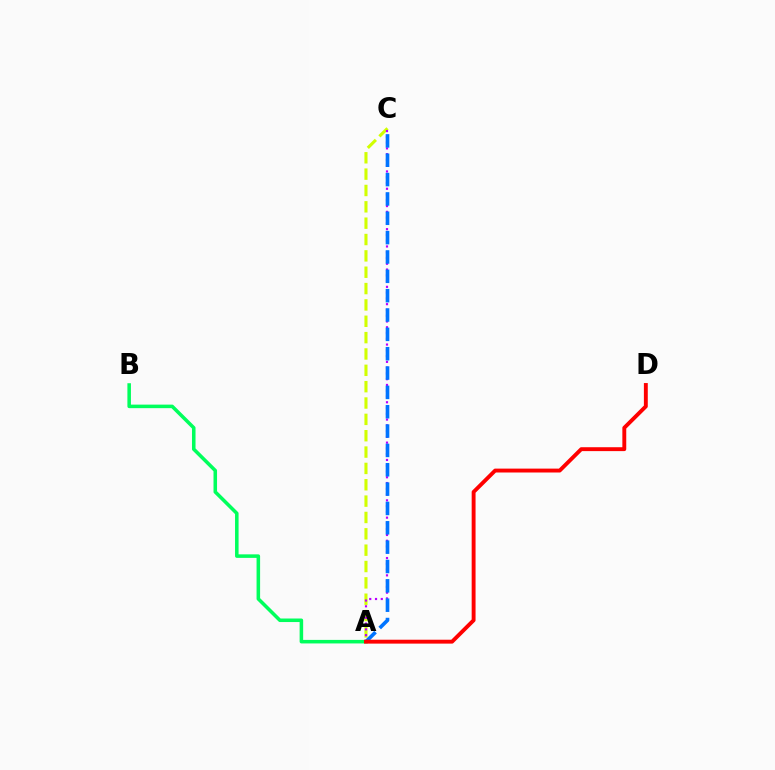{('A', 'C'): [{'color': '#d1ff00', 'line_style': 'dashed', 'thickness': 2.22}, {'color': '#b900ff', 'line_style': 'dotted', 'thickness': 1.57}, {'color': '#0074ff', 'line_style': 'dashed', 'thickness': 2.63}], ('A', 'B'): [{'color': '#00ff5c', 'line_style': 'solid', 'thickness': 2.55}], ('A', 'D'): [{'color': '#ff0000', 'line_style': 'solid', 'thickness': 2.8}]}